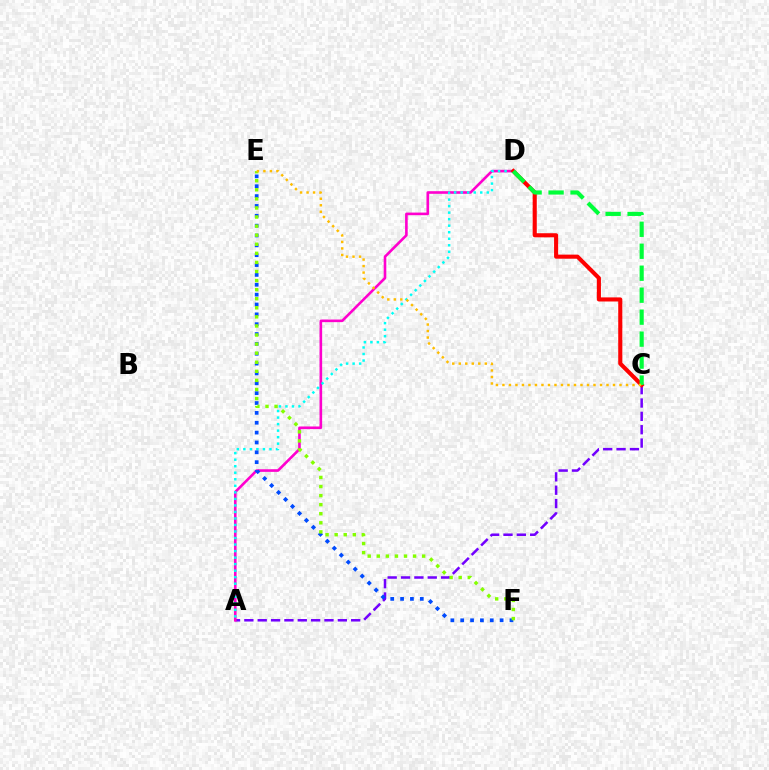{('A', 'C'): [{'color': '#7200ff', 'line_style': 'dashed', 'thickness': 1.81}], ('A', 'D'): [{'color': '#ff00cf', 'line_style': 'solid', 'thickness': 1.89}, {'color': '#00fff6', 'line_style': 'dotted', 'thickness': 1.77}], ('E', 'F'): [{'color': '#004bff', 'line_style': 'dotted', 'thickness': 2.68}, {'color': '#84ff00', 'line_style': 'dotted', 'thickness': 2.47}], ('C', 'D'): [{'color': '#ff0000', 'line_style': 'solid', 'thickness': 2.95}, {'color': '#00ff39', 'line_style': 'dashed', 'thickness': 2.98}], ('C', 'E'): [{'color': '#ffbd00', 'line_style': 'dotted', 'thickness': 1.77}]}